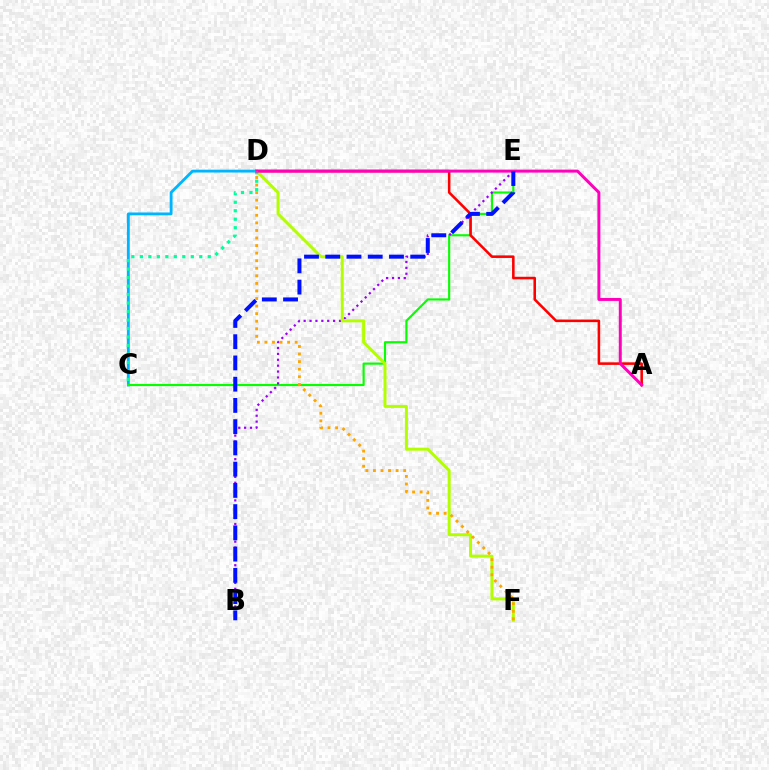{('C', 'D'): [{'color': '#00b5ff', 'line_style': 'solid', 'thickness': 2.05}, {'color': '#00ff9d', 'line_style': 'dotted', 'thickness': 2.31}], ('C', 'E'): [{'color': '#08ff00', 'line_style': 'solid', 'thickness': 1.55}], ('B', 'E'): [{'color': '#9b00ff', 'line_style': 'dotted', 'thickness': 1.6}, {'color': '#0010ff', 'line_style': 'dashed', 'thickness': 2.89}], ('A', 'D'): [{'color': '#ff0000', 'line_style': 'solid', 'thickness': 1.85}, {'color': '#ff00bd', 'line_style': 'solid', 'thickness': 2.14}], ('D', 'F'): [{'color': '#b3ff00', 'line_style': 'solid', 'thickness': 2.16}, {'color': '#ffa500', 'line_style': 'dotted', 'thickness': 2.06}]}